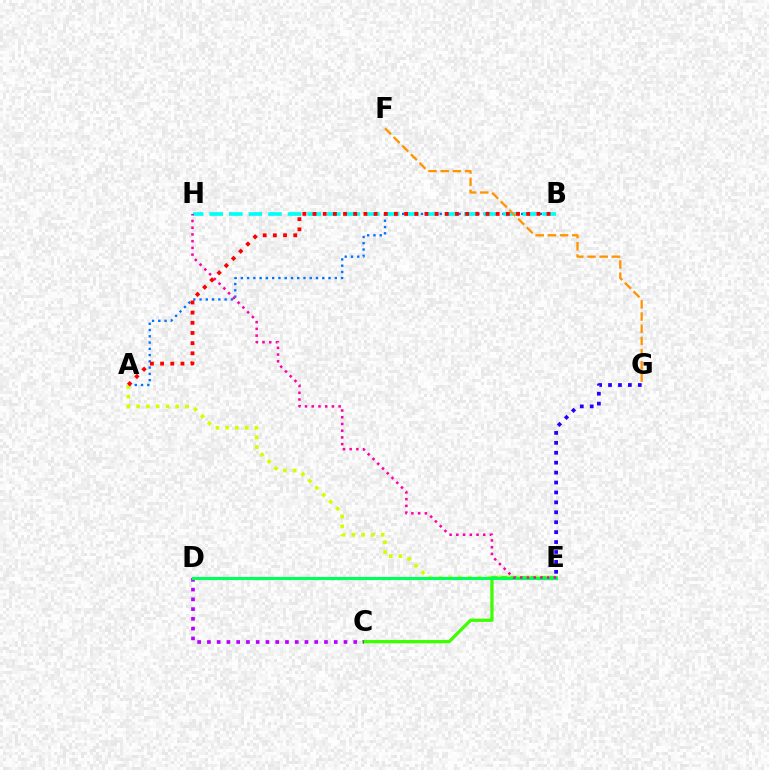{('C', 'E'): [{'color': '#3dff00', 'line_style': 'solid', 'thickness': 2.35}], ('A', 'B'): [{'color': '#0074ff', 'line_style': 'dotted', 'thickness': 1.7}, {'color': '#ff0000', 'line_style': 'dotted', 'thickness': 2.76}], ('A', 'E'): [{'color': '#d1ff00', 'line_style': 'dotted', 'thickness': 2.66}], ('C', 'D'): [{'color': '#b900ff', 'line_style': 'dotted', 'thickness': 2.65}], ('D', 'E'): [{'color': '#00ff5c', 'line_style': 'solid', 'thickness': 2.25}], ('B', 'H'): [{'color': '#00fff6', 'line_style': 'dashed', 'thickness': 2.66}], ('E', 'H'): [{'color': '#ff00ac', 'line_style': 'dotted', 'thickness': 1.83}], ('F', 'G'): [{'color': '#ff9400', 'line_style': 'dashed', 'thickness': 1.66}], ('E', 'G'): [{'color': '#2500ff', 'line_style': 'dotted', 'thickness': 2.7}]}